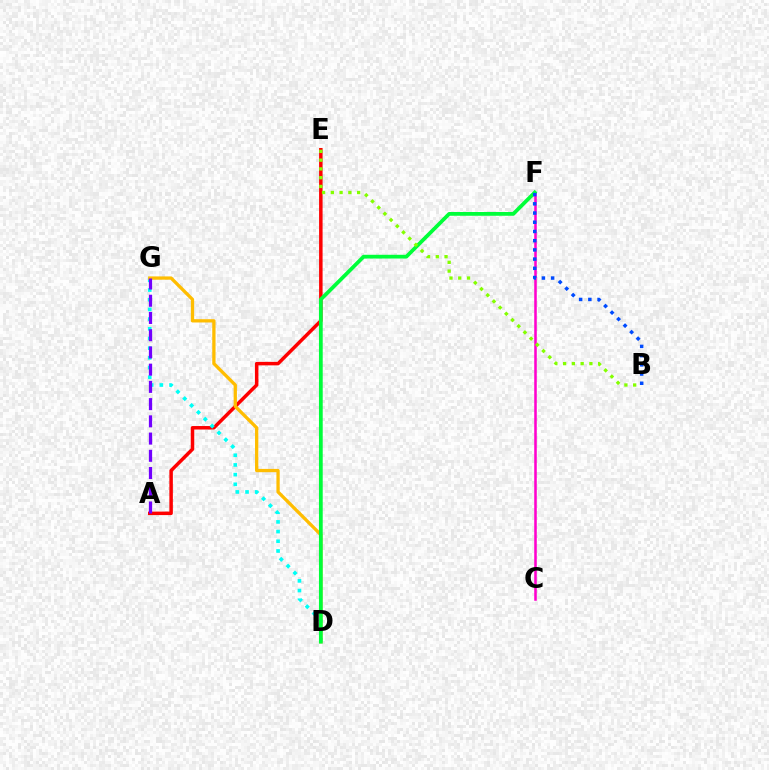{('A', 'E'): [{'color': '#ff0000', 'line_style': 'solid', 'thickness': 2.52}], ('D', 'G'): [{'color': '#00fff6', 'line_style': 'dotted', 'thickness': 2.63}, {'color': '#ffbd00', 'line_style': 'solid', 'thickness': 2.36}], ('C', 'F'): [{'color': '#ff00cf', 'line_style': 'solid', 'thickness': 1.83}], ('D', 'F'): [{'color': '#00ff39', 'line_style': 'solid', 'thickness': 2.71}], ('A', 'G'): [{'color': '#7200ff', 'line_style': 'dashed', 'thickness': 2.34}], ('B', 'E'): [{'color': '#84ff00', 'line_style': 'dotted', 'thickness': 2.38}], ('B', 'F'): [{'color': '#004bff', 'line_style': 'dotted', 'thickness': 2.5}]}